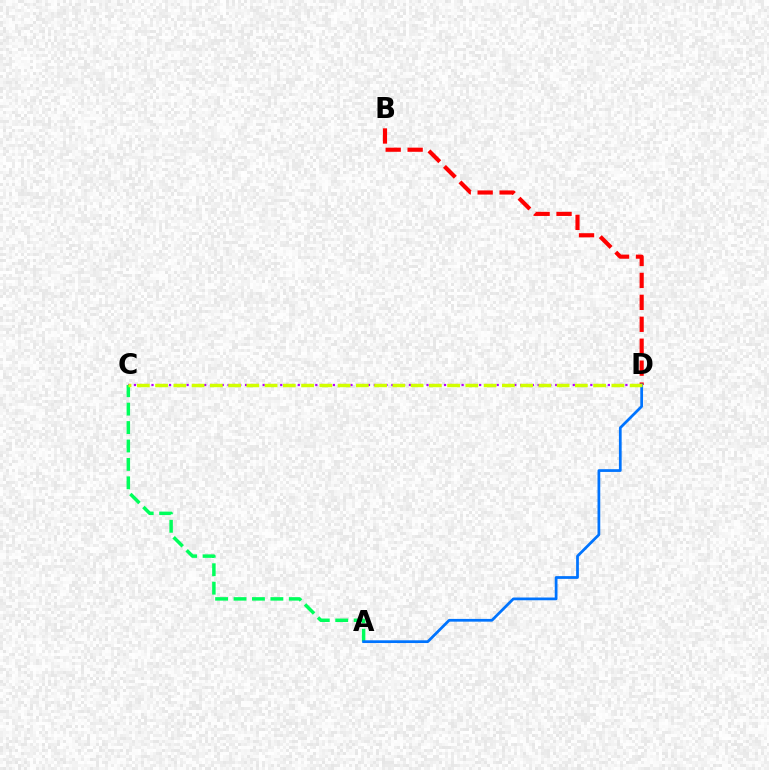{('C', 'D'): [{'color': '#b900ff', 'line_style': 'dotted', 'thickness': 1.59}, {'color': '#d1ff00', 'line_style': 'dashed', 'thickness': 2.48}], ('A', 'C'): [{'color': '#00ff5c', 'line_style': 'dashed', 'thickness': 2.5}], ('B', 'D'): [{'color': '#ff0000', 'line_style': 'dashed', 'thickness': 2.98}], ('A', 'D'): [{'color': '#0074ff', 'line_style': 'solid', 'thickness': 1.98}]}